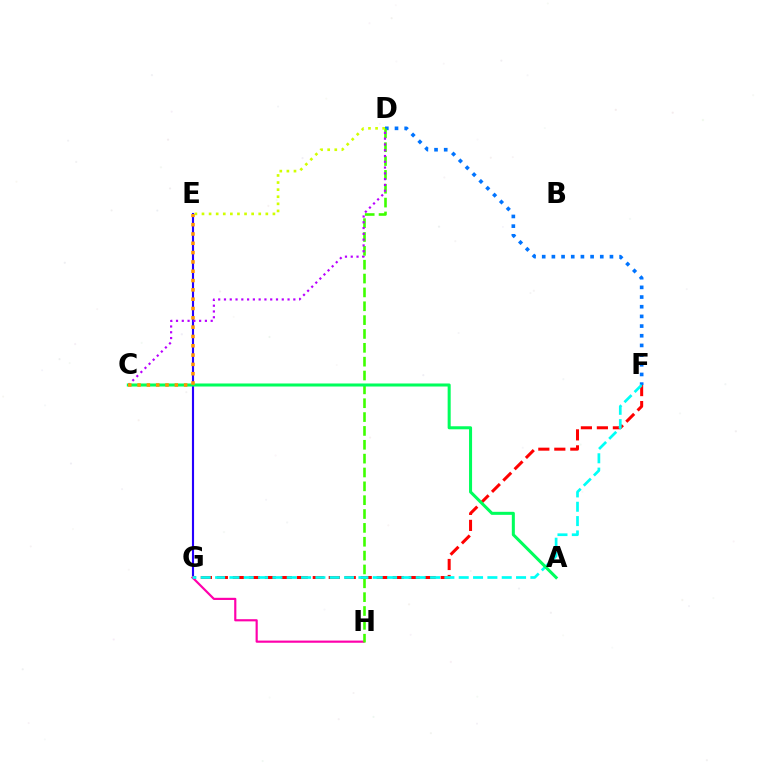{('E', 'G'): [{'color': '#2500ff', 'line_style': 'solid', 'thickness': 1.53}], ('D', 'F'): [{'color': '#0074ff', 'line_style': 'dotted', 'thickness': 2.63}], ('F', 'G'): [{'color': '#ff0000', 'line_style': 'dashed', 'thickness': 2.17}, {'color': '#00fff6', 'line_style': 'dashed', 'thickness': 1.95}], ('G', 'H'): [{'color': '#ff00ac', 'line_style': 'solid', 'thickness': 1.56}], ('D', 'H'): [{'color': '#3dff00', 'line_style': 'dashed', 'thickness': 1.88}], ('C', 'D'): [{'color': '#b900ff', 'line_style': 'dotted', 'thickness': 1.57}], ('D', 'E'): [{'color': '#d1ff00', 'line_style': 'dotted', 'thickness': 1.93}], ('A', 'C'): [{'color': '#00ff5c', 'line_style': 'solid', 'thickness': 2.19}], ('C', 'E'): [{'color': '#ff9400', 'line_style': 'dotted', 'thickness': 2.53}]}